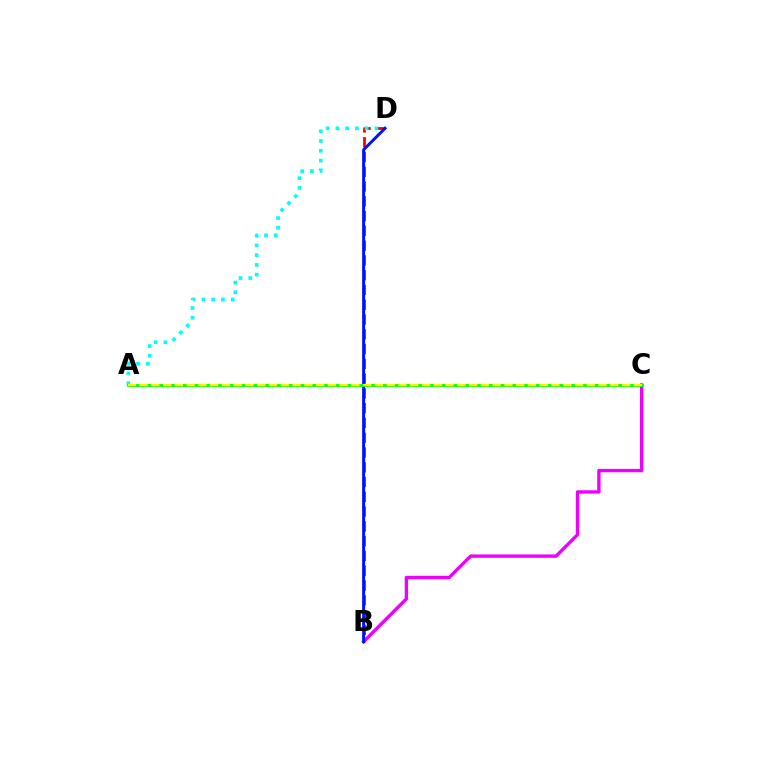{('B', 'D'): [{'color': '#ff0000', 'line_style': 'dashed', 'thickness': 2.01}, {'color': '#0010ff', 'line_style': 'solid', 'thickness': 2.13}], ('A', 'D'): [{'color': '#00fff6', 'line_style': 'dotted', 'thickness': 2.65}], ('B', 'C'): [{'color': '#ee00ff', 'line_style': 'solid', 'thickness': 2.42}], ('A', 'C'): [{'color': '#08ff00', 'line_style': 'solid', 'thickness': 2.02}, {'color': '#fcf500', 'line_style': 'dashed', 'thickness': 1.6}]}